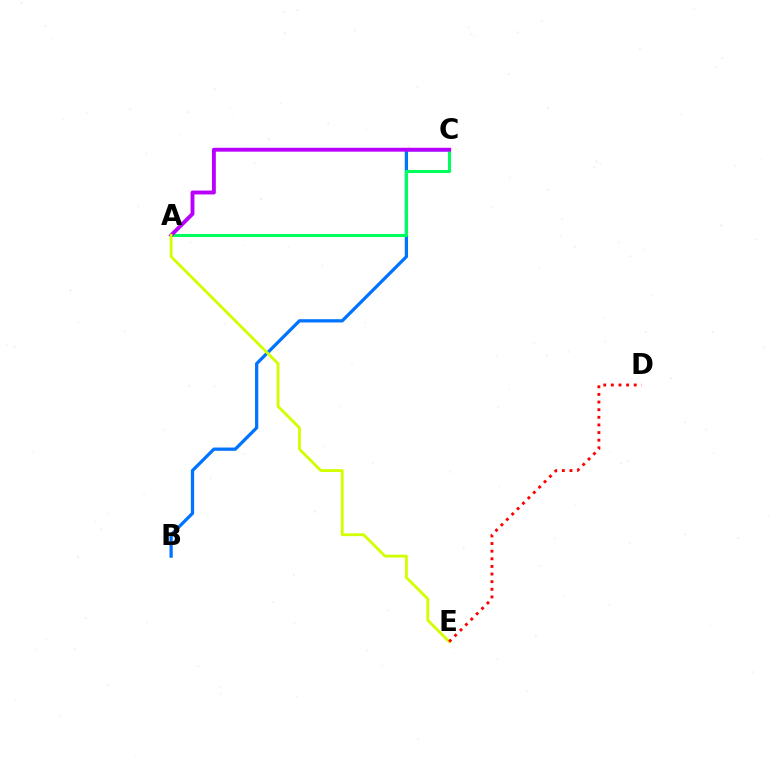{('B', 'C'): [{'color': '#0074ff', 'line_style': 'solid', 'thickness': 2.35}], ('A', 'C'): [{'color': '#00ff5c', 'line_style': 'solid', 'thickness': 2.21}, {'color': '#b900ff', 'line_style': 'solid', 'thickness': 2.79}], ('A', 'E'): [{'color': '#d1ff00', 'line_style': 'solid', 'thickness': 2.04}], ('D', 'E'): [{'color': '#ff0000', 'line_style': 'dotted', 'thickness': 2.07}]}